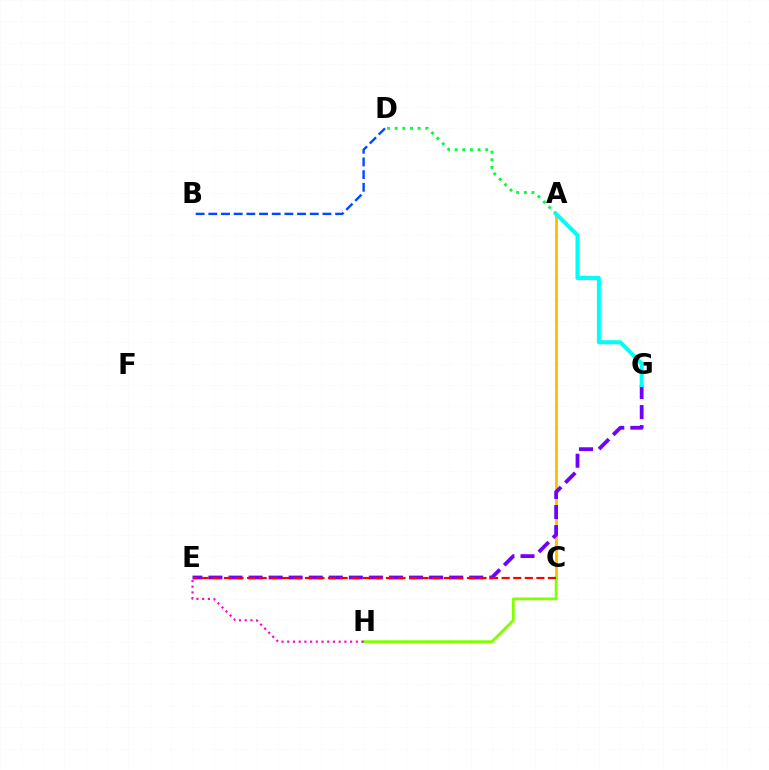{('A', 'C'): [{'color': '#ffbd00', 'line_style': 'solid', 'thickness': 2.05}], ('B', 'D'): [{'color': '#004bff', 'line_style': 'dashed', 'thickness': 1.72}], ('C', 'H'): [{'color': '#84ff00', 'line_style': 'solid', 'thickness': 2.01}], ('E', 'G'): [{'color': '#7200ff', 'line_style': 'dashed', 'thickness': 2.72}], ('C', 'E'): [{'color': '#ff0000', 'line_style': 'dashed', 'thickness': 1.57}], ('A', 'D'): [{'color': '#00ff39', 'line_style': 'dotted', 'thickness': 2.08}], ('A', 'G'): [{'color': '#00fff6', 'line_style': 'solid', 'thickness': 2.91}], ('E', 'H'): [{'color': '#ff00cf', 'line_style': 'dotted', 'thickness': 1.55}]}